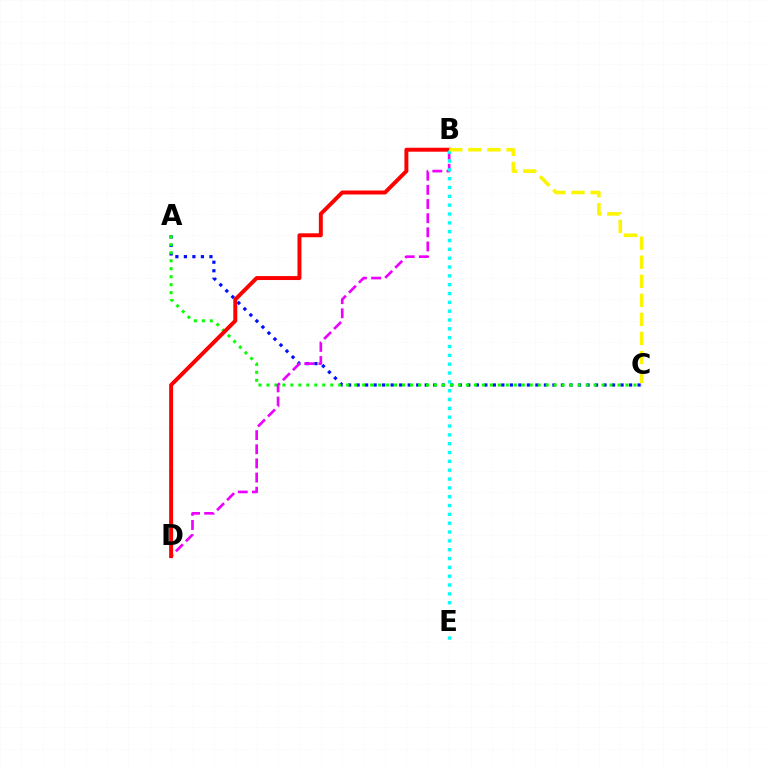{('A', 'C'): [{'color': '#0010ff', 'line_style': 'dotted', 'thickness': 2.31}, {'color': '#08ff00', 'line_style': 'dotted', 'thickness': 2.17}], ('B', 'D'): [{'color': '#ee00ff', 'line_style': 'dashed', 'thickness': 1.92}, {'color': '#ff0000', 'line_style': 'solid', 'thickness': 2.84}], ('B', 'E'): [{'color': '#00fff6', 'line_style': 'dotted', 'thickness': 2.4}], ('B', 'C'): [{'color': '#fcf500', 'line_style': 'dashed', 'thickness': 2.59}]}